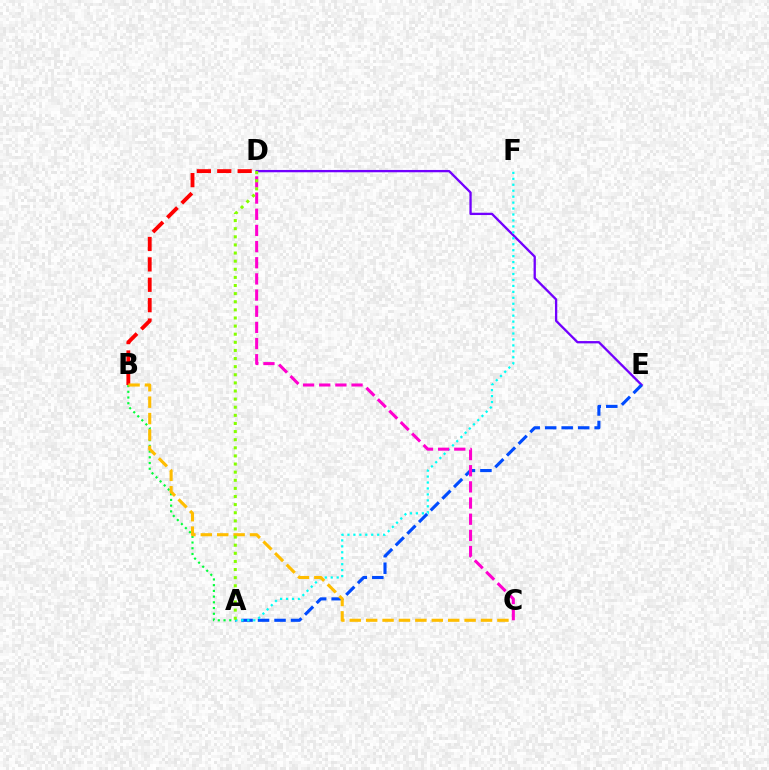{('D', 'E'): [{'color': '#7200ff', 'line_style': 'solid', 'thickness': 1.66}], ('A', 'B'): [{'color': '#00ff39', 'line_style': 'dotted', 'thickness': 1.55}], ('A', 'E'): [{'color': '#004bff', 'line_style': 'dashed', 'thickness': 2.24}], ('B', 'D'): [{'color': '#ff0000', 'line_style': 'dashed', 'thickness': 2.77}], ('A', 'F'): [{'color': '#00fff6', 'line_style': 'dotted', 'thickness': 1.62}], ('C', 'D'): [{'color': '#ff00cf', 'line_style': 'dashed', 'thickness': 2.2}], ('B', 'C'): [{'color': '#ffbd00', 'line_style': 'dashed', 'thickness': 2.23}], ('A', 'D'): [{'color': '#84ff00', 'line_style': 'dotted', 'thickness': 2.2}]}